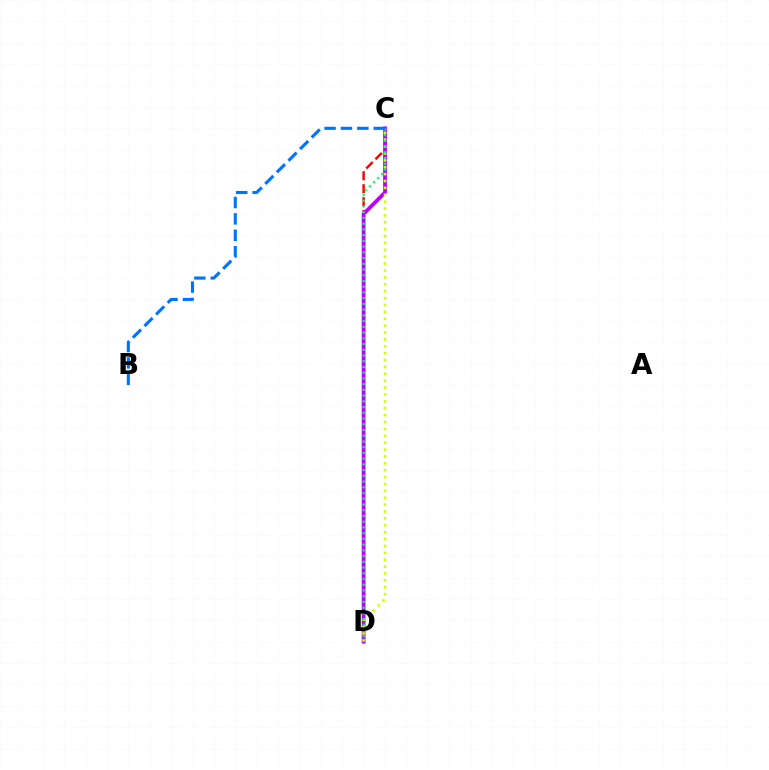{('C', 'D'): [{'color': '#ff0000', 'line_style': 'dashed', 'thickness': 1.76}, {'color': '#b900ff', 'line_style': 'solid', 'thickness': 2.72}, {'color': '#d1ff00', 'line_style': 'dotted', 'thickness': 1.87}, {'color': '#00ff5c', 'line_style': 'dotted', 'thickness': 1.56}], ('B', 'C'): [{'color': '#0074ff', 'line_style': 'dashed', 'thickness': 2.23}]}